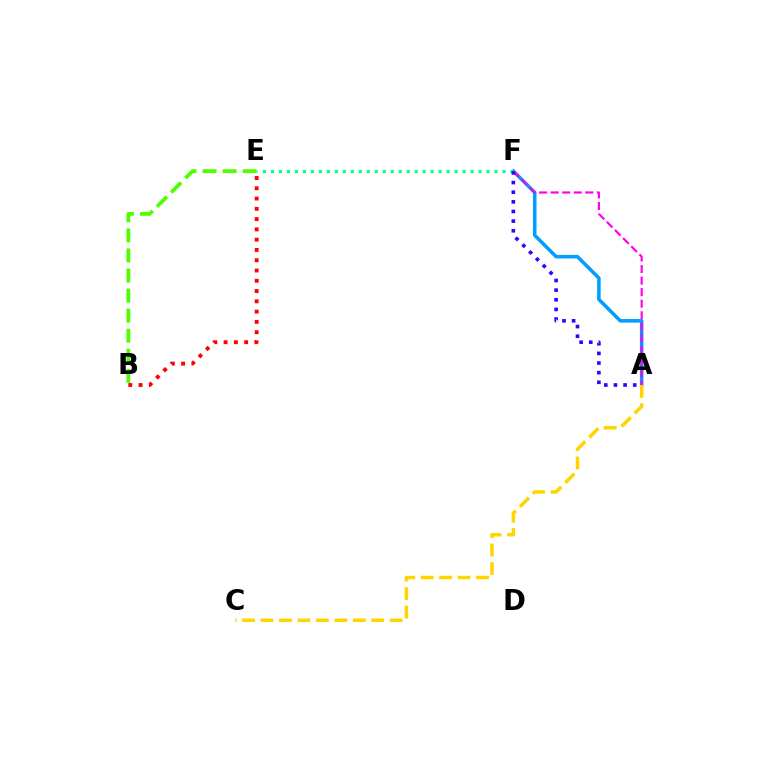{('A', 'F'): [{'color': '#009eff', 'line_style': 'solid', 'thickness': 2.56}, {'color': '#ff00ed', 'line_style': 'dashed', 'thickness': 1.57}, {'color': '#3700ff', 'line_style': 'dotted', 'thickness': 2.62}], ('B', 'E'): [{'color': '#ff0000', 'line_style': 'dotted', 'thickness': 2.79}, {'color': '#4fff00', 'line_style': 'dashed', 'thickness': 2.73}], ('A', 'C'): [{'color': '#ffd500', 'line_style': 'dashed', 'thickness': 2.51}], ('E', 'F'): [{'color': '#00ff86', 'line_style': 'dotted', 'thickness': 2.17}]}